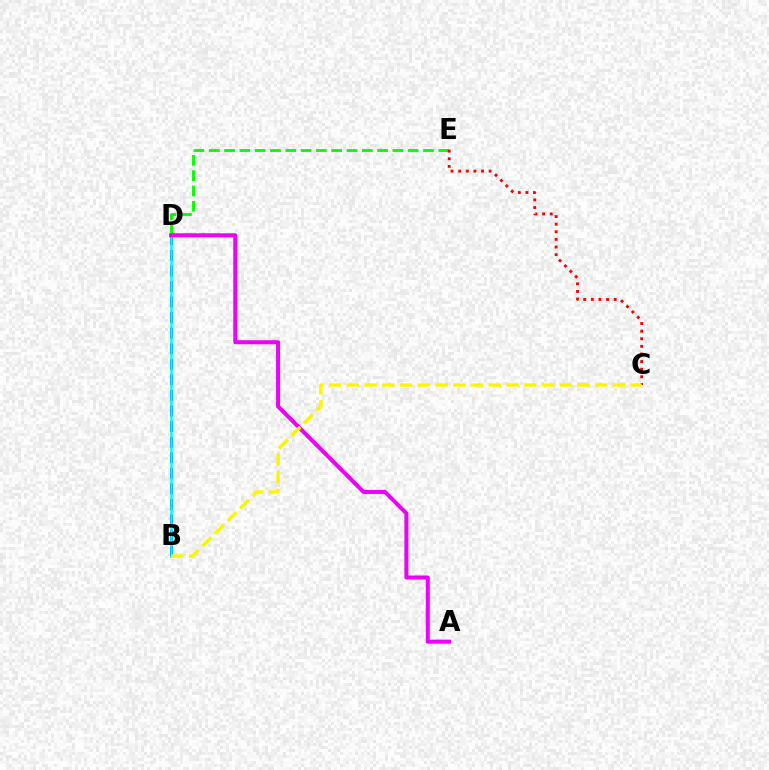{('D', 'E'): [{'color': '#08ff00', 'line_style': 'dashed', 'thickness': 2.08}], ('C', 'E'): [{'color': '#ff0000', 'line_style': 'dotted', 'thickness': 2.07}], ('B', 'D'): [{'color': '#0010ff', 'line_style': 'dashed', 'thickness': 2.11}, {'color': '#00fff6', 'line_style': 'solid', 'thickness': 1.8}], ('A', 'D'): [{'color': '#ee00ff', 'line_style': 'solid', 'thickness': 2.89}], ('B', 'C'): [{'color': '#fcf500', 'line_style': 'dashed', 'thickness': 2.41}]}